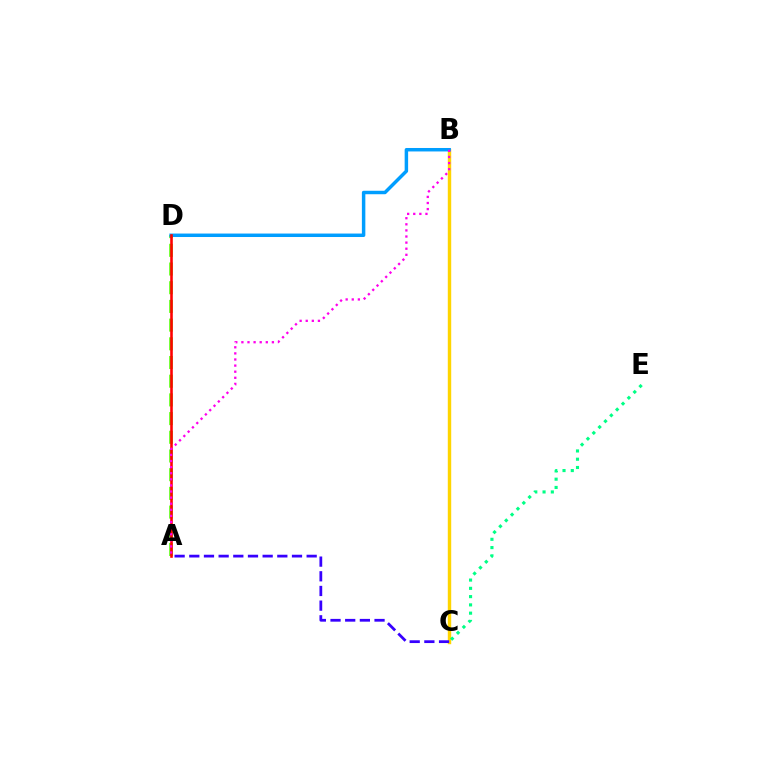{('A', 'D'): [{'color': '#4fff00', 'line_style': 'dashed', 'thickness': 2.54}, {'color': '#ff0000', 'line_style': 'solid', 'thickness': 1.87}], ('B', 'C'): [{'color': '#ffd500', 'line_style': 'solid', 'thickness': 2.47}], ('B', 'D'): [{'color': '#009eff', 'line_style': 'solid', 'thickness': 2.49}], ('C', 'E'): [{'color': '#00ff86', 'line_style': 'dotted', 'thickness': 2.25}], ('A', 'C'): [{'color': '#3700ff', 'line_style': 'dashed', 'thickness': 1.99}], ('A', 'B'): [{'color': '#ff00ed', 'line_style': 'dotted', 'thickness': 1.66}]}